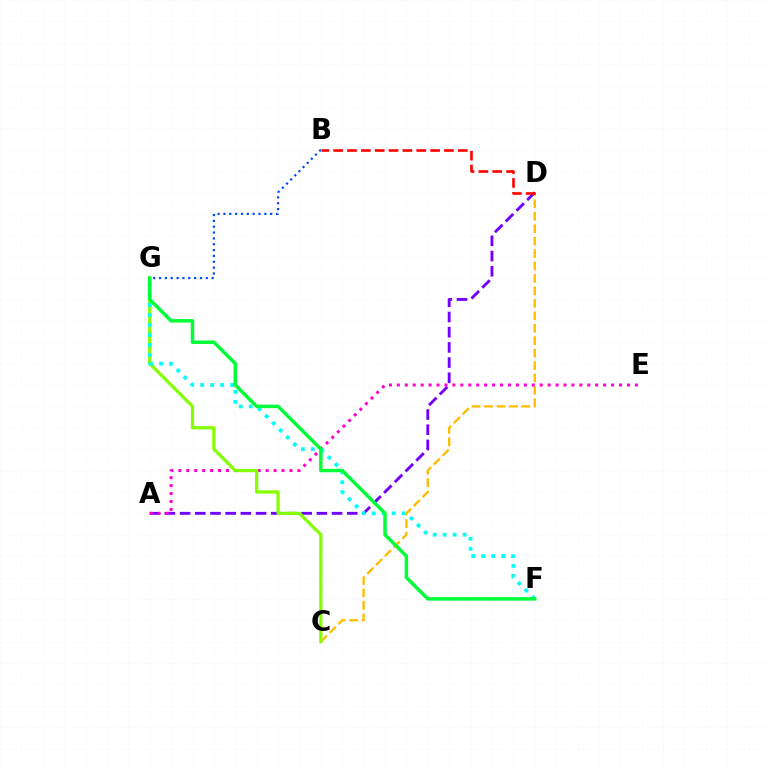{('C', 'D'): [{'color': '#ffbd00', 'line_style': 'dashed', 'thickness': 1.69}], ('A', 'D'): [{'color': '#7200ff', 'line_style': 'dashed', 'thickness': 2.06}], ('A', 'E'): [{'color': '#ff00cf', 'line_style': 'dotted', 'thickness': 2.16}], ('C', 'G'): [{'color': '#84ff00', 'line_style': 'solid', 'thickness': 2.33}], ('B', 'D'): [{'color': '#ff0000', 'line_style': 'dashed', 'thickness': 1.88}], ('F', 'G'): [{'color': '#00fff6', 'line_style': 'dotted', 'thickness': 2.71}, {'color': '#00ff39', 'line_style': 'solid', 'thickness': 2.51}], ('B', 'G'): [{'color': '#004bff', 'line_style': 'dotted', 'thickness': 1.59}]}